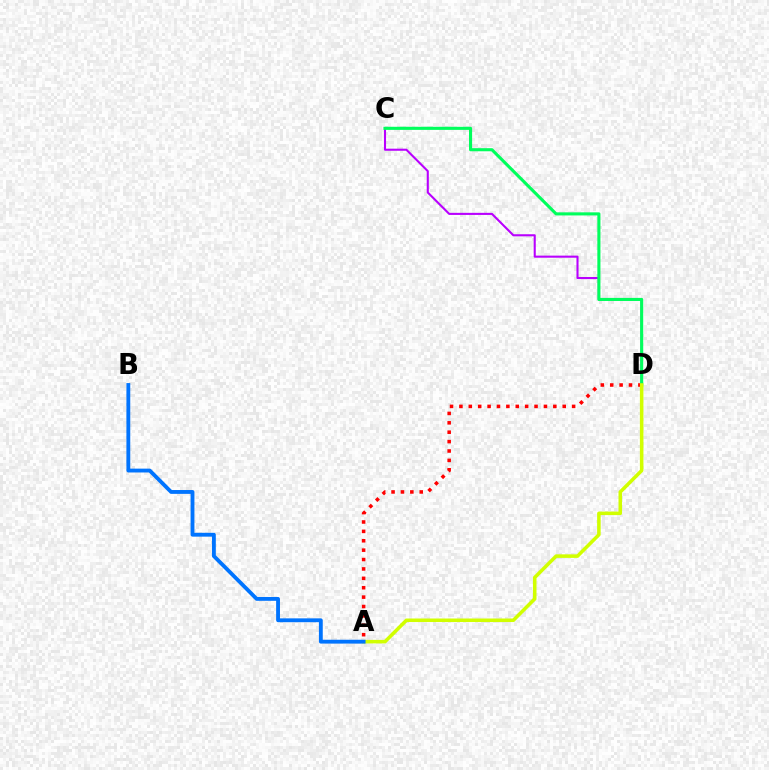{('C', 'D'): [{'color': '#b900ff', 'line_style': 'solid', 'thickness': 1.5}, {'color': '#00ff5c', 'line_style': 'solid', 'thickness': 2.23}], ('A', 'D'): [{'color': '#ff0000', 'line_style': 'dotted', 'thickness': 2.55}, {'color': '#d1ff00', 'line_style': 'solid', 'thickness': 2.55}], ('A', 'B'): [{'color': '#0074ff', 'line_style': 'solid', 'thickness': 2.77}]}